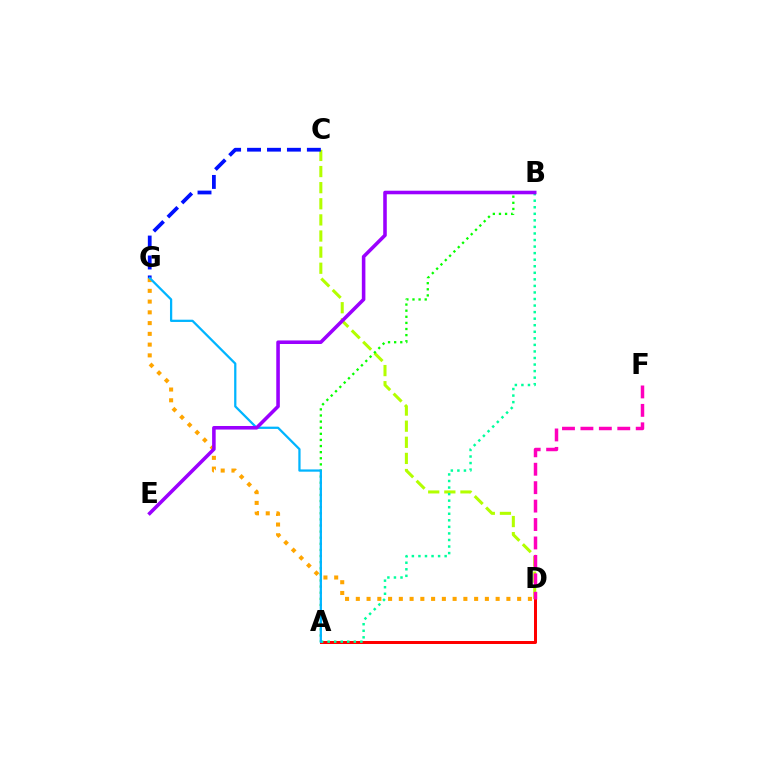{('C', 'D'): [{'color': '#b3ff00', 'line_style': 'dashed', 'thickness': 2.19}], ('D', 'G'): [{'color': '#ffa500', 'line_style': 'dotted', 'thickness': 2.92}], ('A', 'D'): [{'color': '#ff0000', 'line_style': 'solid', 'thickness': 2.16}], ('A', 'B'): [{'color': '#08ff00', 'line_style': 'dotted', 'thickness': 1.66}, {'color': '#00ff9d', 'line_style': 'dotted', 'thickness': 1.78}], ('D', 'F'): [{'color': '#ff00bd', 'line_style': 'dashed', 'thickness': 2.5}], ('C', 'G'): [{'color': '#0010ff', 'line_style': 'dashed', 'thickness': 2.71}], ('A', 'G'): [{'color': '#00b5ff', 'line_style': 'solid', 'thickness': 1.63}], ('B', 'E'): [{'color': '#9b00ff', 'line_style': 'solid', 'thickness': 2.56}]}